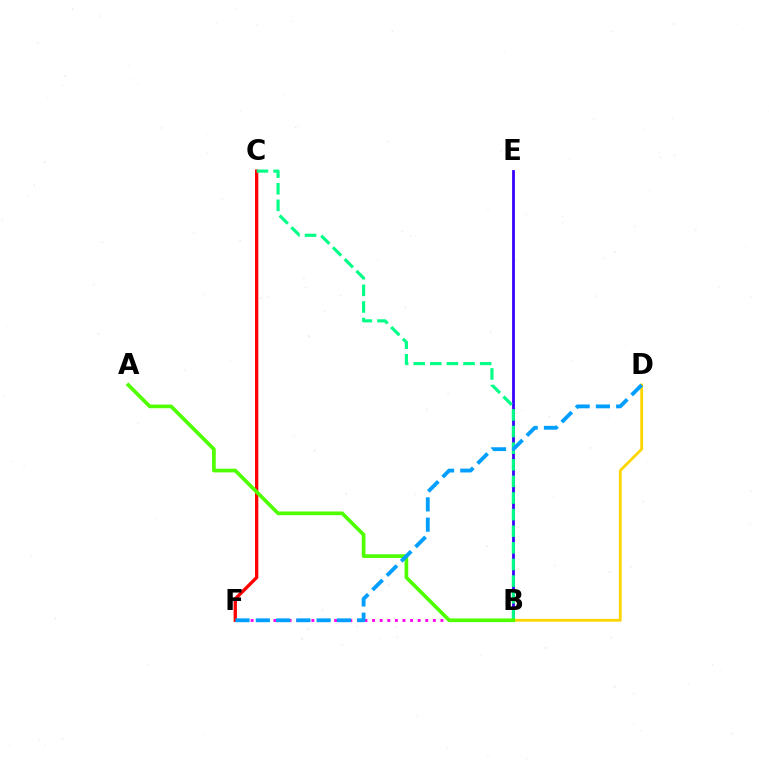{('B', 'F'): [{'color': '#ff00ed', 'line_style': 'dotted', 'thickness': 2.06}], ('C', 'F'): [{'color': '#ff0000', 'line_style': 'solid', 'thickness': 2.38}], ('B', 'D'): [{'color': '#ffd500', 'line_style': 'solid', 'thickness': 2.0}], ('B', 'E'): [{'color': '#3700ff', 'line_style': 'solid', 'thickness': 2.0}], ('B', 'C'): [{'color': '#00ff86', 'line_style': 'dashed', 'thickness': 2.26}], ('A', 'B'): [{'color': '#4fff00', 'line_style': 'solid', 'thickness': 2.65}], ('D', 'F'): [{'color': '#009eff', 'line_style': 'dashed', 'thickness': 2.75}]}